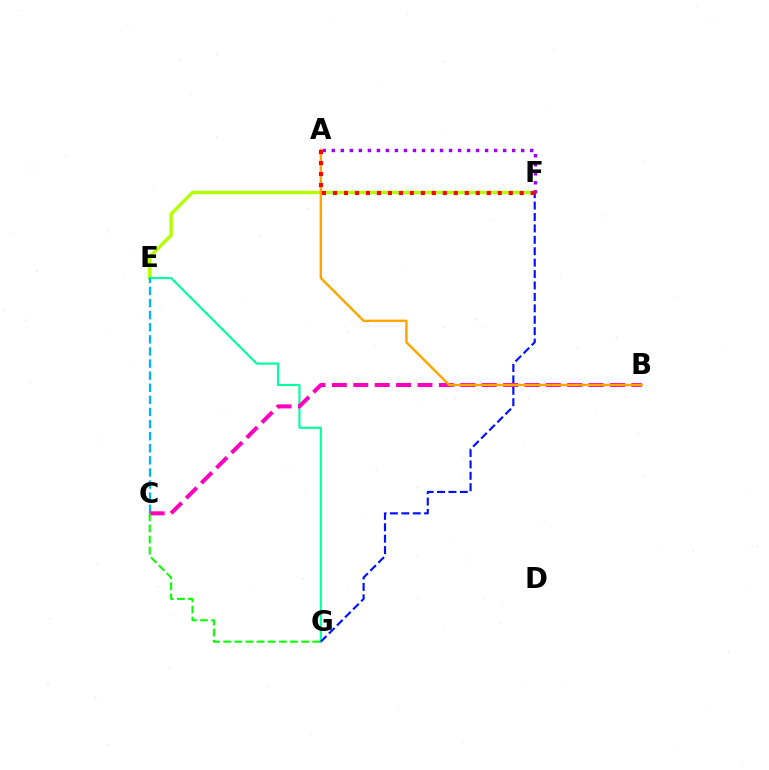{('E', 'F'): [{'color': '#b3ff00', 'line_style': 'solid', 'thickness': 2.45}], ('E', 'G'): [{'color': '#00ff9d', 'line_style': 'solid', 'thickness': 1.54}], ('F', 'G'): [{'color': '#0010ff', 'line_style': 'dashed', 'thickness': 1.55}], ('C', 'E'): [{'color': '#00b5ff', 'line_style': 'dashed', 'thickness': 1.64}], ('B', 'C'): [{'color': '#ff00bd', 'line_style': 'dashed', 'thickness': 2.91}], ('A', 'F'): [{'color': '#9b00ff', 'line_style': 'dotted', 'thickness': 2.45}, {'color': '#ff0000', 'line_style': 'dotted', 'thickness': 2.98}], ('C', 'G'): [{'color': '#08ff00', 'line_style': 'dashed', 'thickness': 1.51}], ('A', 'B'): [{'color': '#ffa500', 'line_style': 'solid', 'thickness': 1.75}]}